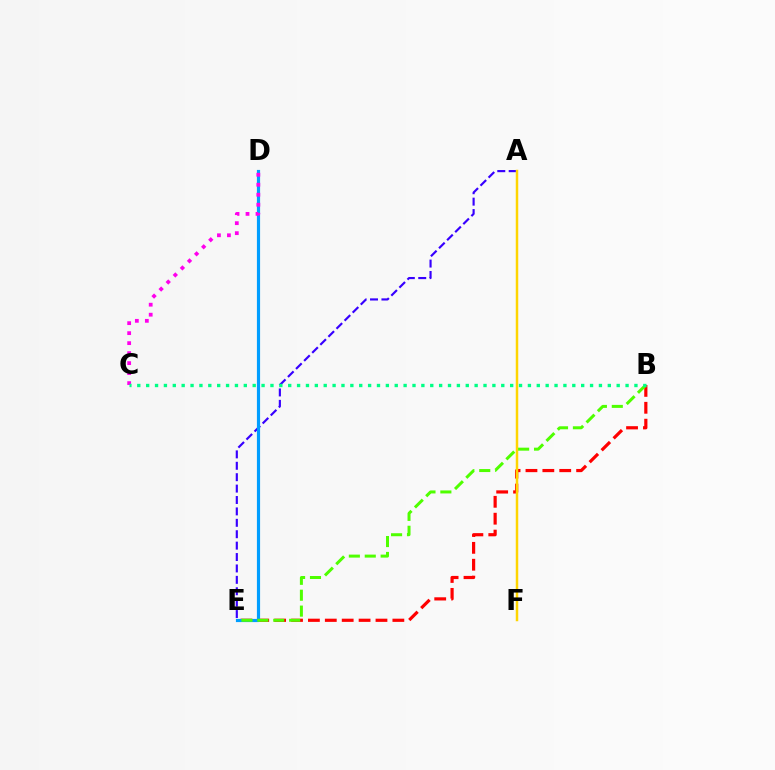{('B', 'E'): [{'color': '#ff0000', 'line_style': 'dashed', 'thickness': 2.29}, {'color': '#4fff00', 'line_style': 'dashed', 'thickness': 2.16}], ('A', 'E'): [{'color': '#3700ff', 'line_style': 'dashed', 'thickness': 1.55}], ('D', 'E'): [{'color': '#009eff', 'line_style': 'solid', 'thickness': 2.28}], ('A', 'F'): [{'color': '#ffd500', 'line_style': 'solid', 'thickness': 1.79}], ('C', 'D'): [{'color': '#ff00ed', 'line_style': 'dotted', 'thickness': 2.72}], ('B', 'C'): [{'color': '#00ff86', 'line_style': 'dotted', 'thickness': 2.41}]}